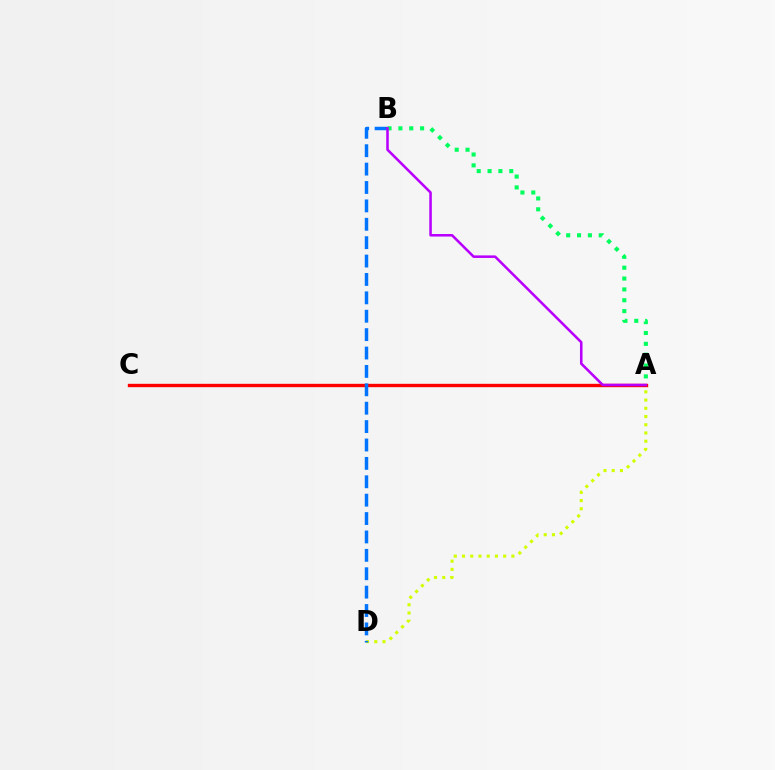{('A', 'D'): [{'color': '#d1ff00', 'line_style': 'dotted', 'thickness': 2.24}], ('A', 'C'): [{'color': '#ff0000', 'line_style': 'solid', 'thickness': 2.42}], ('B', 'D'): [{'color': '#0074ff', 'line_style': 'dashed', 'thickness': 2.5}], ('A', 'B'): [{'color': '#00ff5c', 'line_style': 'dotted', 'thickness': 2.95}, {'color': '#b900ff', 'line_style': 'solid', 'thickness': 1.84}]}